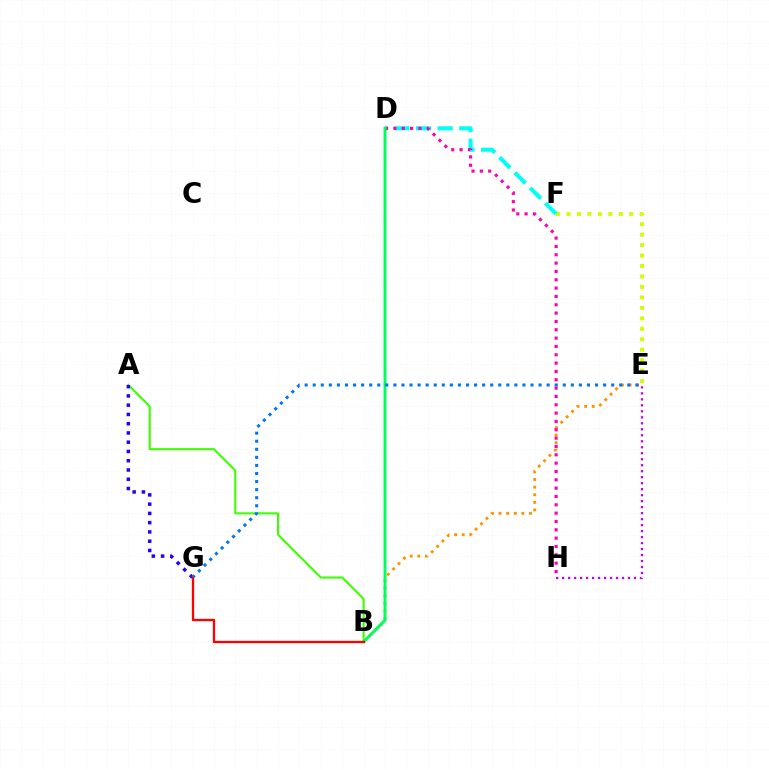{('E', 'F'): [{'color': '#d1ff00', 'line_style': 'dotted', 'thickness': 2.84}], ('B', 'E'): [{'color': '#ff9400', 'line_style': 'dotted', 'thickness': 2.07}], ('D', 'F'): [{'color': '#00fff6', 'line_style': 'dashed', 'thickness': 2.94}], ('E', 'H'): [{'color': '#b900ff', 'line_style': 'dotted', 'thickness': 1.63}], ('A', 'B'): [{'color': '#3dff00', 'line_style': 'solid', 'thickness': 1.51}], ('A', 'G'): [{'color': '#2500ff', 'line_style': 'dotted', 'thickness': 2.52}], ('D', 'H'): [{'color': '#ff00ac', 'line_style': 'dotted', 'thickness': 2.26}], ('B', 'D'): [{'color': '#00ff5c', 'line_style': 'solid', 'thickness': 2.1}], ('E', 'G'): [{'color': '#0074ff', 'line_style': 'dotted', 'thickness': 2.19}], ('B', 'G'): [{'color': '#ff0000', 'line_style': 'solid', 'thickness': 1.67}]}